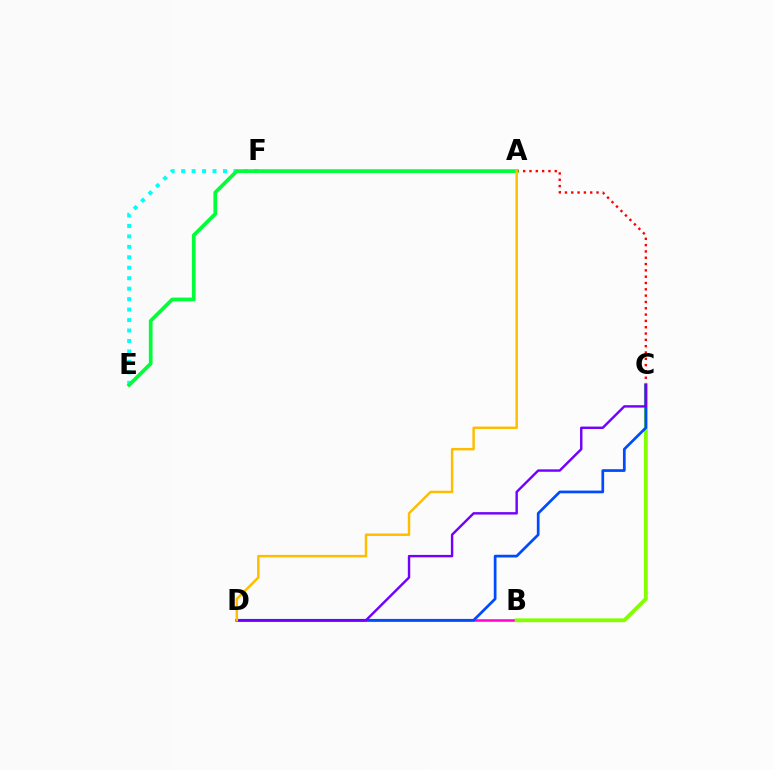{('E', 'F'): [{'color': '#00fff6', 'line_style': 'dotted', 'thickness': 2.84}], ('B', 'D'): [{'color': '#ff00cf', 'line_style': 'solid', 'thickness': 1.81}], ('A', 'C'): [{'color': '#ff0000', 'line_style': 'dotted', 'thickness': 1.72}], ('B', 'C'): [{'color': '#84ff00', 'line_style': 'solid', 'thickness': 2.77}], ('C', 'D'): [{'color': '#004bff', 'line_style': 'solid', 'thickness': 1.95}, {'color': '#7200ff', 'line_style': 'solid', 'thickness': 1.74}], ('A', 'E'): [{'color': '#00ff39', 'line_style': 'solid', 'thickness': 2.67}], ('A', 'D'): [{'color': '#ffbd00', 'line_style': 'solid', 'thickness': 1.77}]}